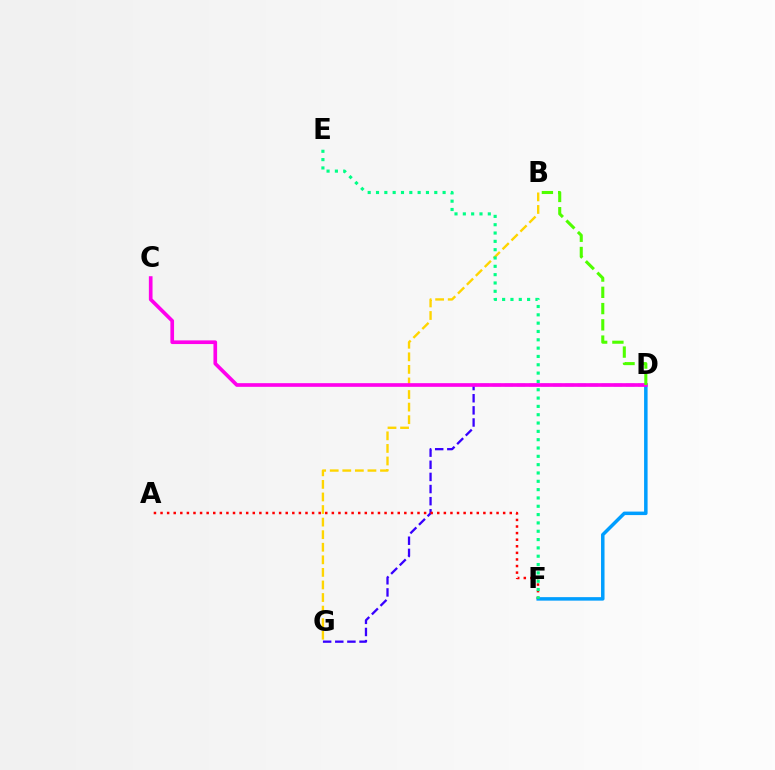{('D', 'G'): [{'color': '#3700ff', 'line_style': 'dashed', 'thickness': 1.65}], ('D', 'F'): [{'color': '#009eff', 'line_style': 'solid', 'thickness': 2.52}], ('B', 'G'): [{'color': '#ffd500', 'line_style': 'dashed', 'thickness': 1.71}], ('C', 'D'): [{'color': '#ff00ed', 'line_style': 'solid', 'thickness': 2.64}], ('A', 'F'): [{'color': '#ff0000', 'line_style': 'dotted', 'thickness': 1.79}], ('B', 'D'): [{'color': '#4fff00', 'line_style': 'dashed', 'thickness': 2.21}], ('E', 'F'): [{'color': '#00ff86', 'line_style': 'dotted', 'thickness': 2.26}]}